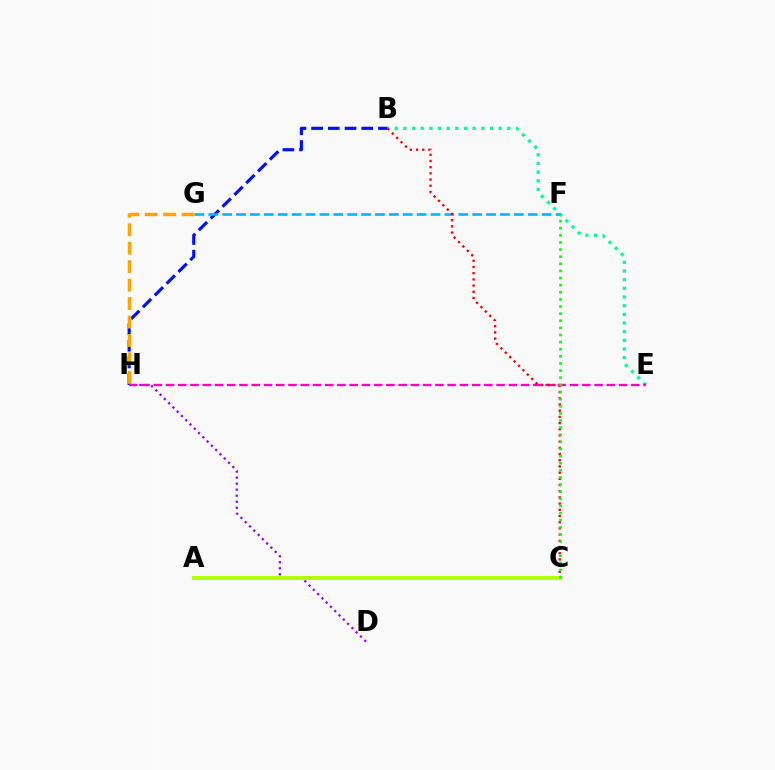{('B', 'E'): [{'color': '#00ff9d', 'line_style': 'dotted', 'thickness': 2.35}], ('B', 'H'): [{'color': '#0010ff', 'line_style': 'dashed', 'thickness': 2.27}], ('F', 'G'): [{'color': '#00b5ff', 'line_style': 'dashed', 'thickness': 1.89}], ('G', 'H'): [{'color': '#ffa500', 'line_style': 'dashed', 'thickness': 2.51}], ('D', 'H'): [{'color': '#9b00ff', 'line_style': 'dotted', 'thickness': 1.64}], ('E', 'H'): [{'color': '#ff00bd', 'line_style': 'dashed', 'thickness': 1.66}], ('B', 'C'): [{'color': '#ff0000', 'line_style': 'dotted', 'thickness': 1.68}], ('A', 'C'): [{'color': '#b3ff00', 'line_style': 'solid', 'thickness': 2.92}], ('C', 'F'): [{'color': '#08ff00', 'line_style': 'dotted', 'thickness': 1.93}]}